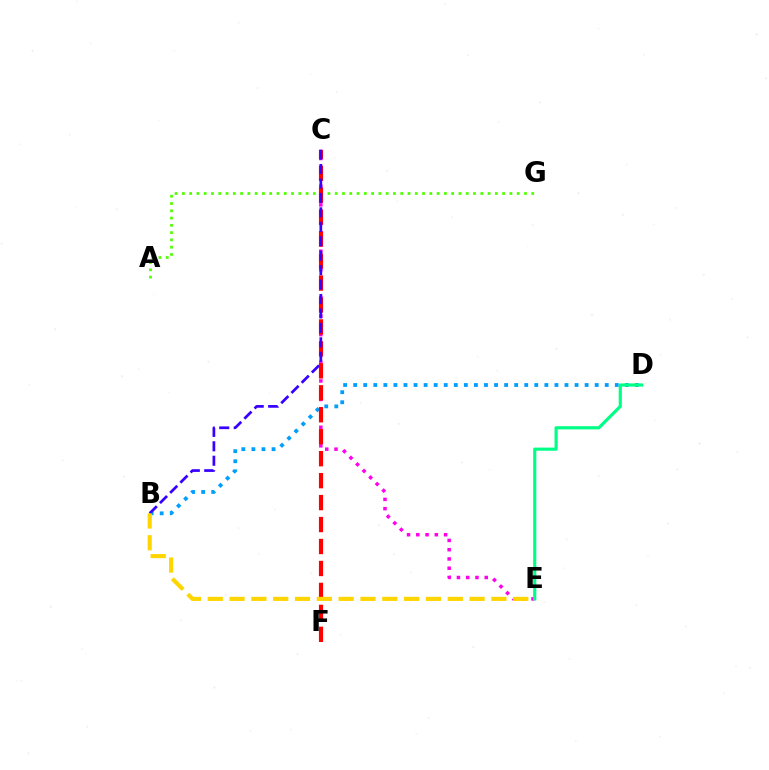{('A', 'G'): [{'color': '#4fff00', 'line_style': 'dotted', 'thickness': 1.98}], ('C', 'E'): [{'color': '#ff00ed', 'line_style': 'dotted', 'thickness': 2.52}], ('B', 'D'): [{'color': '#009eff', 'line_style': 'dotted', 'thickness': 2.73}], ('C', 'F'): [{'color': '#ff0000', 'line_style': 'dashed', 'thickness': 2.98}], ('B', 'C'): [{'color': '#3700ff', 'line_style': 'dashed', 'thickness': 1.96}], ('B', 'E'): [{'color': '#ffd500', 'line_style': 'dashed', 'thickness': 2.96}], ('D', 'E'): [{'color': '#00ff86', 'line_style': 'solid', 'thickness': 2.27}]}